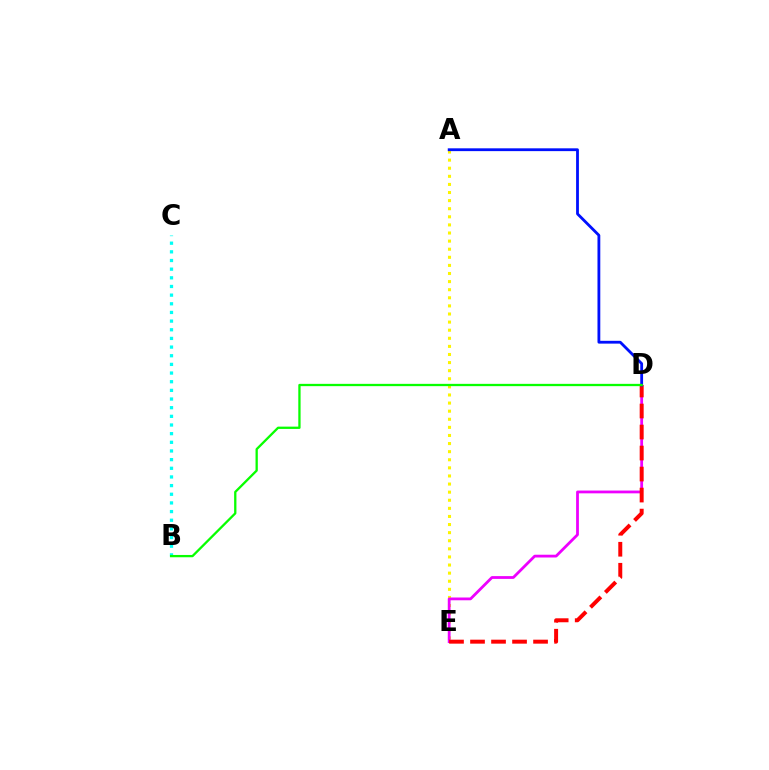{('A', 'E'): [{'color': '#fcf500', 'line_style': 'dotted', 'thickness': 2.2}], ('B', 'C'): [{'color': '#00fff6', 'line_style': 'dotted', 'thickness': 2.35}], ('D', 'E'): [{'color': '#ee00ff', 'line_style': 'solid', 'thickness': 2.0}, {'color': '#ff0000', 'line_style': 'dashed', 'thickness': 2.85}], ('A', 'D'): [{'color': '#0010ff', 'line_style': 'solid', 'thickness': 2.02}], ('B', 'D'): [{'color': '#08ff00', 'line_style': 'solid', 'thickness': 1.65}]}